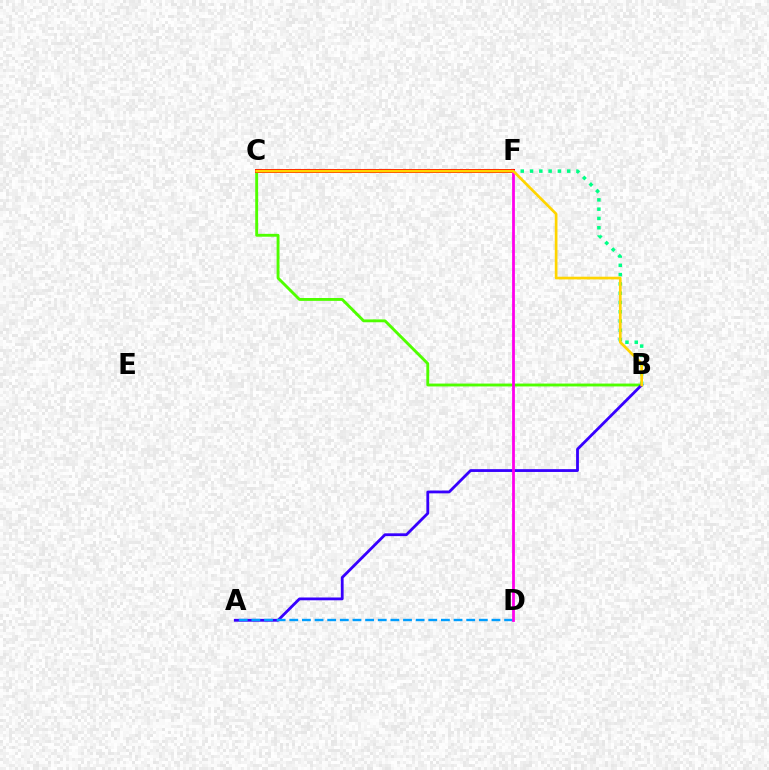{('B', 'F'): [{'color': '#00ff86', 'line_style': 'dotted', 'thickness': 2.52}], ('B', 'C'): [{'color': '#4fff00', 'line_style': 'solid', 'thickness': 2.07}, {'color': '#ffd500', 'line_style': 'solid', 'thickness': 1.93}], ('A', 'B'): [{'color': '#3700ff', 'line_style': 'solid', 'thickness': 2.02}], ('C', 'F'): [{'color': '#ff0000', 'line_style': 'solid', 'thickness': 2.86}], ('A', 'D'): [{'color': '#009eff', 'line_style': 'dashed', 'thickness': 1.72}], ('D', 'F'): [{'color': '#ff00ed', 'line_style': 'solid', 'thickness': 2.01}]}